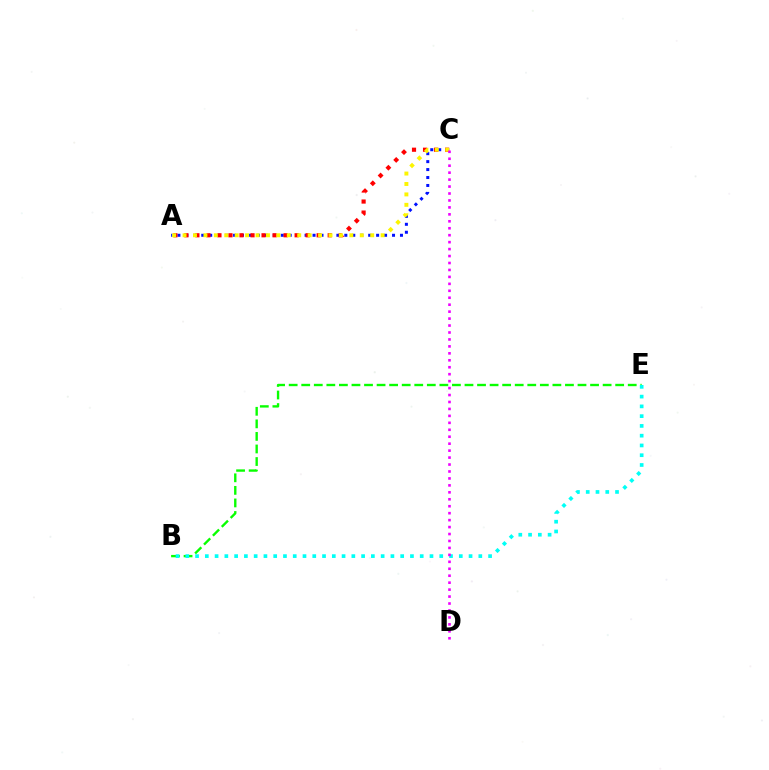{('A', 'C'): [{'color': '#0010ff', 'line_style': 'dotted', 'thickness': 2.16}, {'color': '#ff0000', 'line_style': 'dotted', 'thickness': 3.0}, {'color': '#fcf500', 'line_style': 'dotted', 'thickness': 2.83}], ('B', 'E'): [{'color': '#08ff00', 'line_style': 'dashed', 'thickness': 1.71}, {'color': '#00fff6', 'line_style': 'dotted', 'thickness': 2.65}], ('C', 'D'): [{'color': '#ee00ff', 'line_style': 'dotted', 'thickness': 1.89}]}